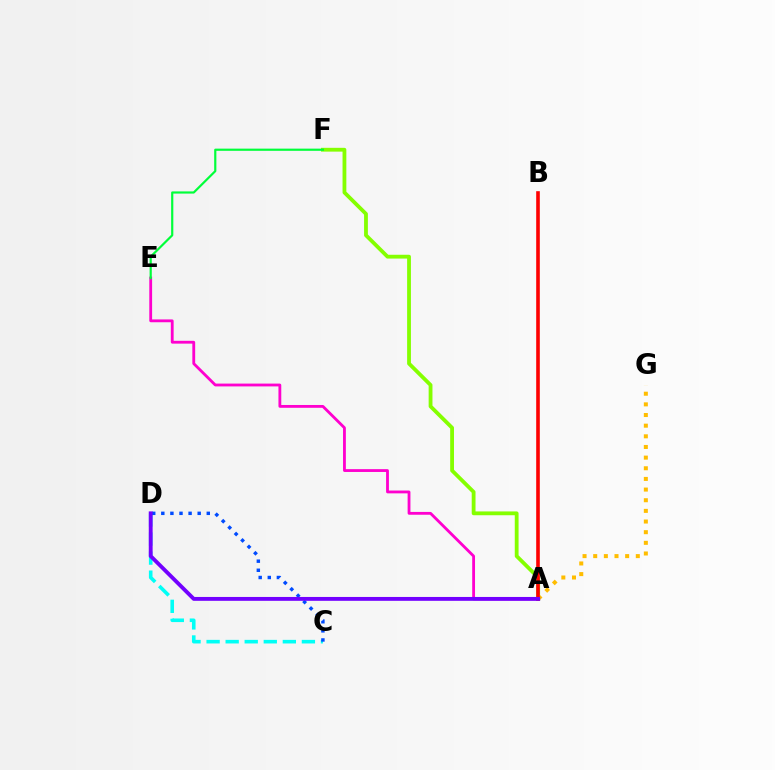{('A', 'F'): [{'color': '#84ff00', 'line_style': 'solid', 'thickness': 2.74}], ('A', 'G'): [{'color': '#ffbd00', 'line_style': 'dotted', 'thickness': 2.89}], ('A', 'E'): [{'color': '#ff00cf', 'line_style': 'solid', 'thickness': 2.03}], ('A', 'B'): [{'color': '#ff0000', 'line_style': 'solid', 'thickness': 2.6}], ('C', 'D'): [{'color': '#00fff6', 'line_style': 'dashed', 'thickness': 2.59}, {'color': '#004bff', 'line_style': 'dotted', 'thickness': 2.47}], ('E', 'F'): [{'color': '#00ff39', 'line_style': 'solid', 'thickness': 1.57}], ('A', 'D'): [{'color': '#7200ff', 'line_style': 'solid', 'thickness': 2.78}]}